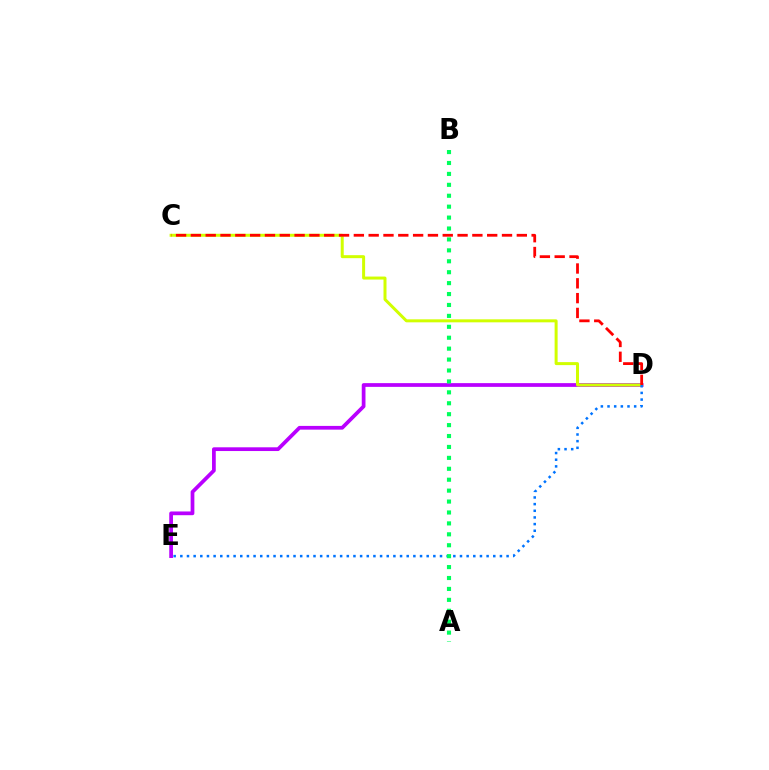{('D', 'E'): [{'color': '#b900ff', 'line_style': 'solid', 'thickness': 2.69}, {'color': '#0074ff', 'line_style': 'dotted', 'thickness': 1.81}], ('C', 'D'): [{'color': '#d1ff00', 'line_style': 'solid', 'thickness': 2.16}, {'color': '#ff0000', 'line_style': 'dashed', 'thickness': 2.01}], ('A', 'B'): [{'color': '#00ff5c', 'line_style': 'dotted', 'thickness': 2.97}]}